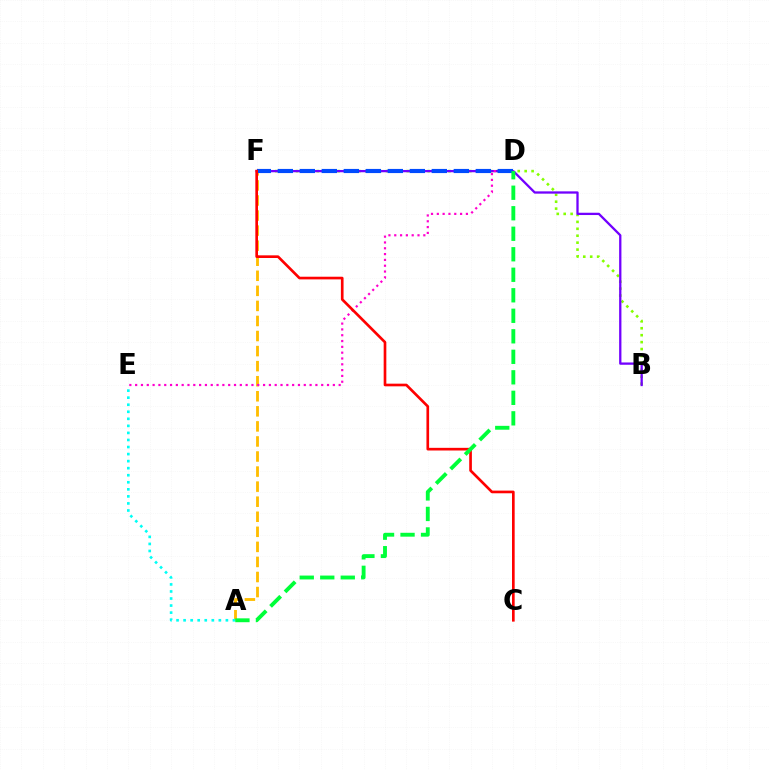{('B', 'F'): [{'color': '#84ff00', 'line_style': 'dotted', 'thickness': 1.88}, {'color': '#7200ff', 'line_style': 'solid', 'thickness': 1.65}], ('A', 'F'): [{'color': '#ffbd00', 'line_style': 'dashed', 'thickness': 2.05}], ('D', 'E'): [{'color': '#ff00cf', 'line_style': 'dotted', 'thickness': 1.58}], ('A', 'E'): [{'color': '#00fff6', 'line_style': 'dotted', 'thickness': 1.92}], ('D', 'F'): [{'color': '#004bff', 'line_style': 'dashed', 'thickness': 2.99}], ('C', 'F'): [{'color': '#ff0000', 'line_style': 'solid', 'thickness': 1.92}], ('A', 'D'): [{'color': '#00ff39', 'line_style': 'dashed', 'thickness': 2.79}]}